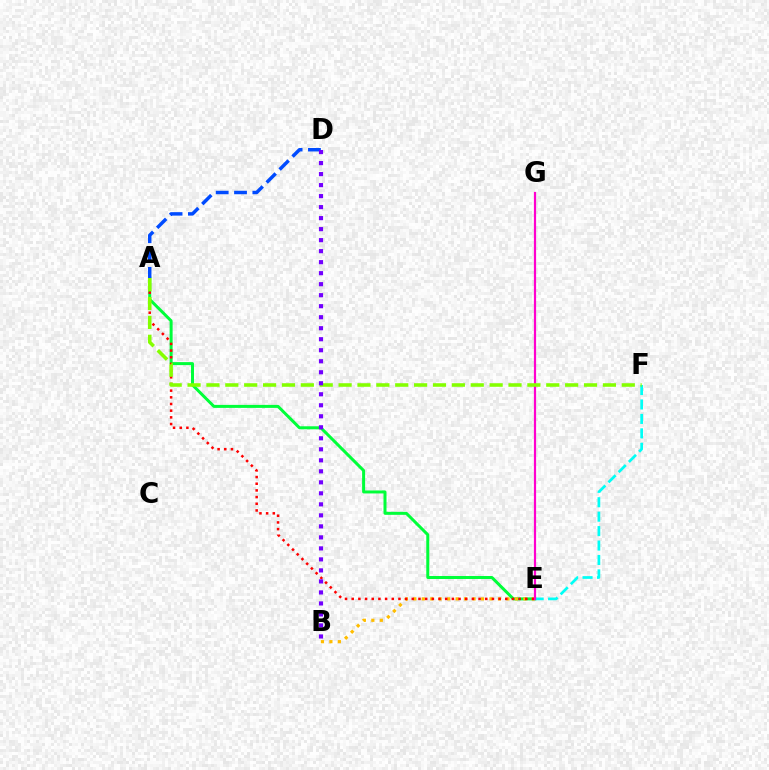{('A', 'E'): [{'color': '#00ff39', 'line_style': 'solid', 'thickness': 2.16}, {'color': '#ff0000', 'line_style': 'dotted', 'thickness': 1.81}], ('E', 'F'): [{'color': '#00fff6', 'line_style': 'dashed', 'thickness': 1.96}], ('B', 'E'): [{'color': '#ffbd00', 'line_style': 'dotted', 'thickness': 2.3}], ('E', 'G'): [{'color': '#ff00cf', 'line_style': 'solid', 'thickness': 1.58}], ('A', 'D'): [{'color': '#004bff', 'line_style': 'dashed', 'thickness': 2.49}], ('A', 'F'): [{'color': '#84ff00', 'line_style': 'dashed', 'thickness': 2.56}], ('B', 'D'): [{'color': '#7200ff', 'line_style': 'dotted', 'thickness': 2.99}]}